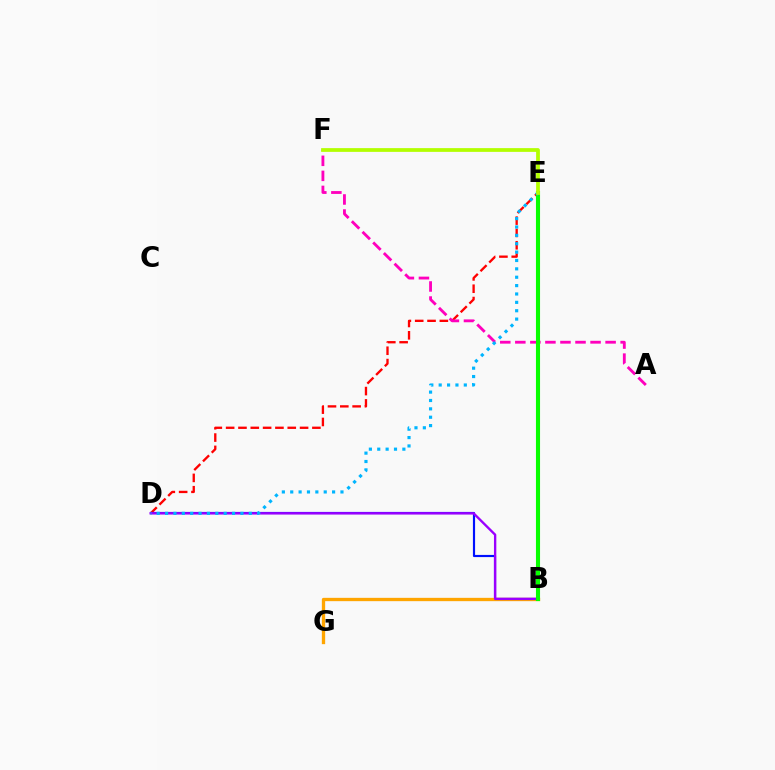{('B', 'E'): [{'color': '#00ff9d', 'line_style': 'dotted', 'thickness': 1.93}, {'color': '#08ff00', 'line_style': 'solid', 'thickness': 2.95}], ('D', 'E'): [{'color': '#ff0000', 'line_style': 'dashed', 'thickness': 1.67}, {'color': '#00b5ff', 'line_style': 'dotted', 'thickness': 2.28}], ('B', 'D'): [{'color': '#0010ff', 'line_style': 'solid', 'thickness': 1.56}, {'color': '#9b00ff', 'line_style': 'solid', 'thickness': 1.7}], ('B', 'G'): [{'color': '#ffa500', 'line_style': 'solid', 'thickness': 2.38}], ('A', 'F'): [{'color': '#ff00bd', 'line_style': 'dashed', 'thickness': 2.04}], ('E', 'F'): [{'color': '#b3ff00', 'line_style': 'solid', 'thickness': 2.69}]}